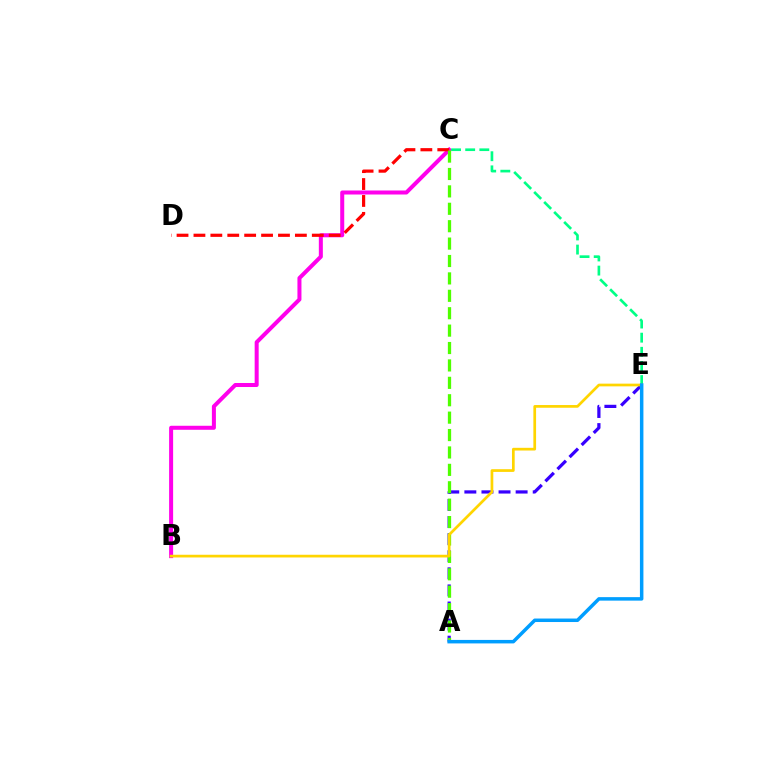{('A', 'E'): [{'color': '#3700ff', 'line_style': 'dashed', 'thickness': 2.32}, {'color': '#009eff', 'line_style': 'solid', 'thickness': 2.52}], ('B', 'C'): [{'color': '#ff00ed', 'line_style': 'solid', 'thickness': 2.89}], ('C', 'D'): [{'color': '#ff0000', 'line_style': 'dashed', 'thickness': 2.3}], ('C', 'E'): [{'color': '#00ff86', 'line_style': 'dashed', 'thickness': 1.92}], ('A', 'C'): [{'color': '#4fff00', 'line_style': 'dashed', 'thickness': 2.36}], ('B', 'E'): [{'color': '#ffd500', 'line_style': 'solid', 'thickness': 1.95}]}